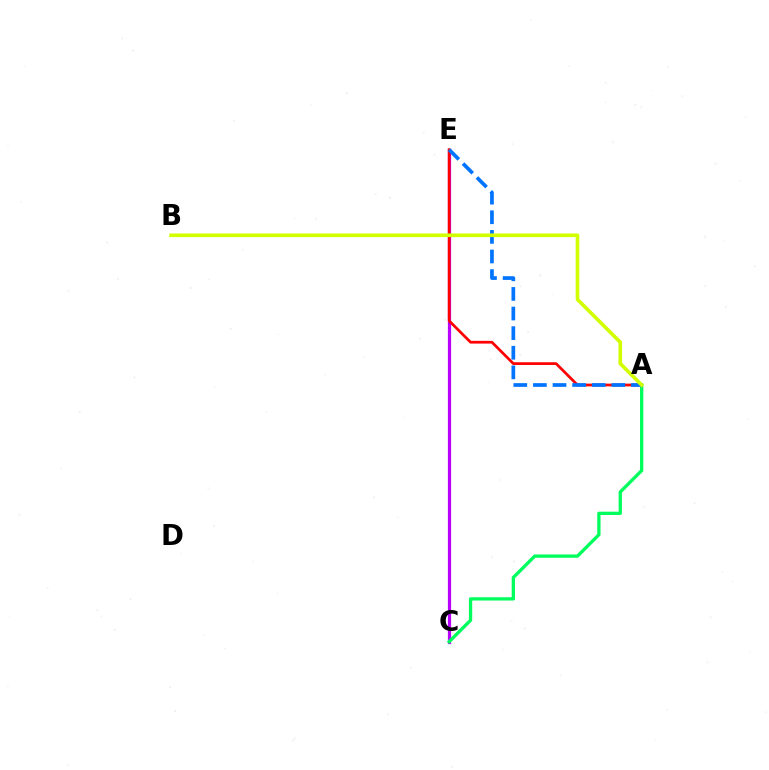{('C', 'E'): [{'color': '#b900ff', 'line_style': 'solid', 'thickness': 2.33}], ('A', 'C'): [{'color': '#00ff5c', 'line_style': 'solid', 'thickness': 2.37}], ('A', 'E'): [{'color': '#ff0000', 'line_style': 'solid', 'thickness': 1.97}, {'color': '#0074ff', 'line_style': 'dashed', 'thickness': 2.66}], ('A', 'B'): [{'color': '#d1ff00', 'line_style': 'solid', 'thickness': 2.61}]}